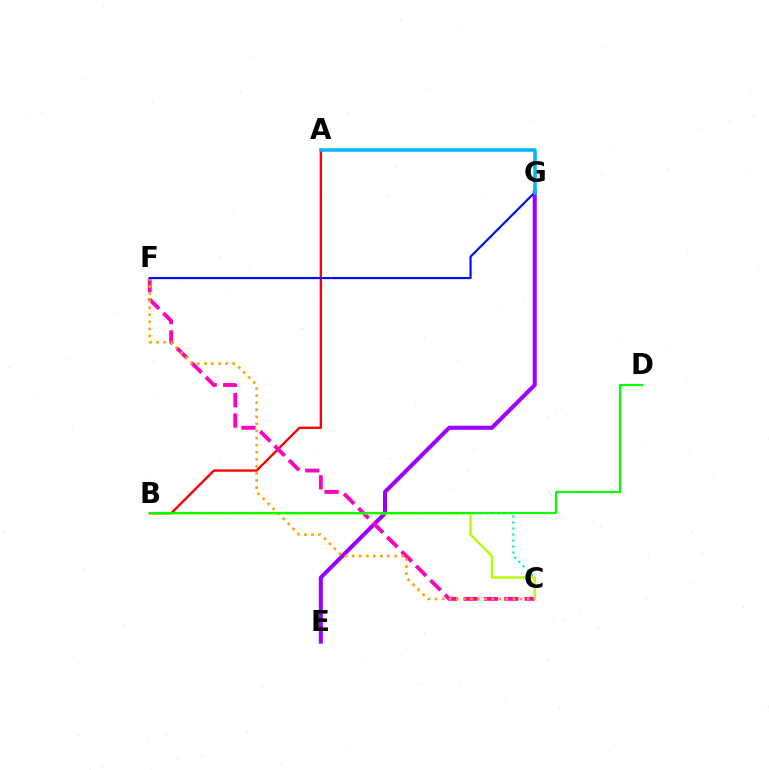{('B', 'C'): [{'color': '#00ff9d', 'line_style': 'dotted', 'thickness': 1.63}, {'color': '#b3ff00', 'line_style': 'solid', 'thickness': 1.71}], ('A', 'B'): [{'color': '#ff0000', 'line_style': 'solid', 'thickness': 1.68}], ('E', 'G'): [{'color': '#9b00ff', 'line_style': 'solid', 'thickness': 2.92}], ('C', 'F'): [{'color': '#ff00bd', 'line_style': 'dashed', 'thickness': 2.77}, {'color': '#ffa500', 'line_style': 'dotted', 'thickness': 1.92}], ('F', 'G'): [{'color': '#0010ff', 'line_style': 'solid', 'thickness': 1.57}], ('A', 'G'): [{'color': '#00b5ff', 'line_style': 'solid', 'thickness': 2.54}], ('B', 'D'): [{'color': '#08ff00', 'line_style': 'solid', 'thickness': 1.55}]}